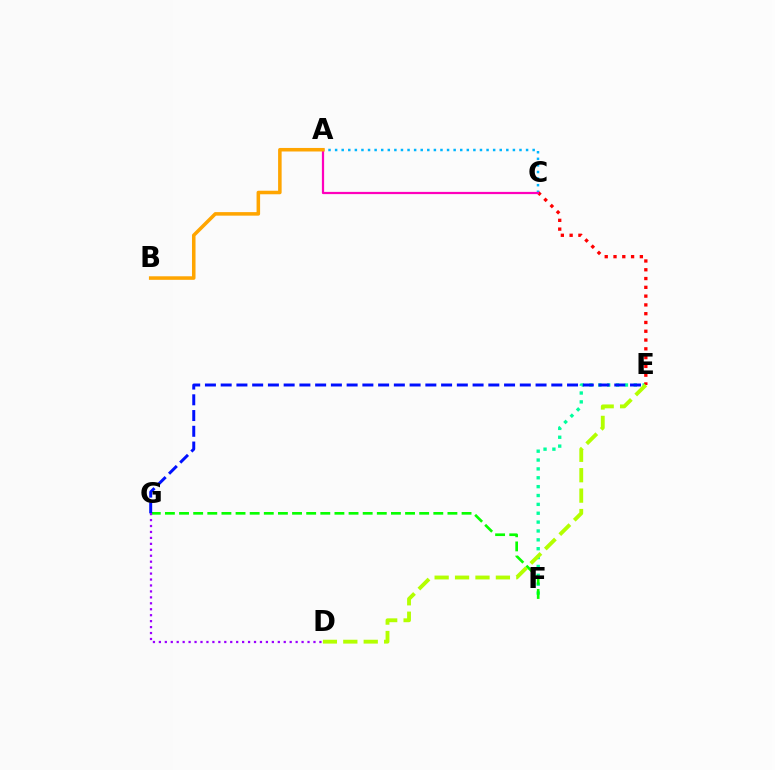{('E', 'F'): [{'color': '#00ff9d', 'line_style': 'dotted', 'thickness': 2.41}], ('A', 'C'): [{'color': '#00b5ff', 'line_style': 'dotted', 'thickness': 1.79}, {'color': '#ff00bd', 'line_style': 'solid', 'thickness': 1.6}], ('F', 'G'): [{'color': '#08ff00', 'line_style': 'dashed', 'thickness': 1.92}], ('C', 'E'): [{'color': '#ff0000', 'line_style': 'dotted', 'thickness': 2.39}], ('E', 'G'): [{'color': '#0010ff', 'line_style': 'dashed', 'thickness': 2.14}], ('D', 'G'): [{'color': '#9b00ff', 'line_style': 'dotted', 'thickness': 1.62}], ('A', 'B'): [{'color': '#ffa500', 'line_style': 'solid', 'thickness': 2.55}], ('D', 'E'): [{'color': '#b3ff00', 'line_style': 'dashed', 'thickness': 2.77}]}